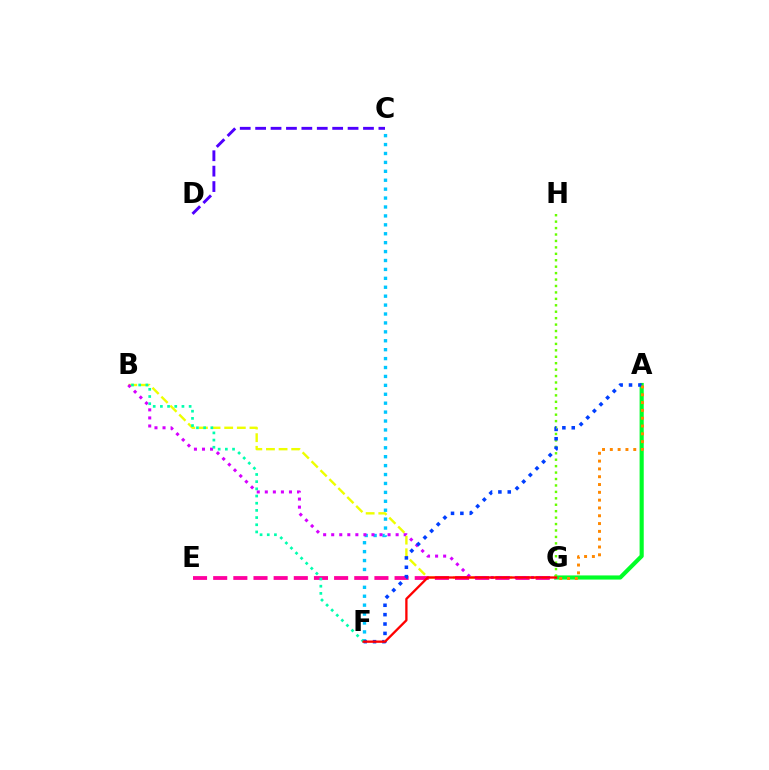{('A', 'G'): [{'color': '#00ff27', 'line_style': 'solid', 'thickness': 2.98}, {'color': '#ff8800', 'line_style': 'dotted', 'thickness': 2.12}], ('C', 'F'): [{'color': '#00c7ff', 'line_style': 'dotted', 'thickness': 2.42}], ('B', 'G'): [{'color': '#eeff00', 'line_style': 'dashed', 'thickness': 1.72}, {'color': '#d600ff', 'line_style': 'dotted', 'thickness': 2.19}], ('E', 'G'): [{'color': '#ff00a0', 'line_style': 'dashed', 'thickness': 2.74}], ('C', 'D'): [{'color': '#4f00ff', 'line_style': 'dashed', 'thickness': 2.09}], ('B', 'F'): [{'color': '#00ffaf', 'line_style': 'dotted', 'thickness': 1.95}], ('G', 'H'): [{'color': '#66ff00', 'line_style': 'dotted', 'thickness': 1.75}], ('A', 'F'): [{'color': '#003fff', 'line_style': 'dotted', 'thickness': 2.55}], ('F', 'G'): [{'color': '#ff0000', 'line_style': 'solid', 'thickness': 1.66}]}